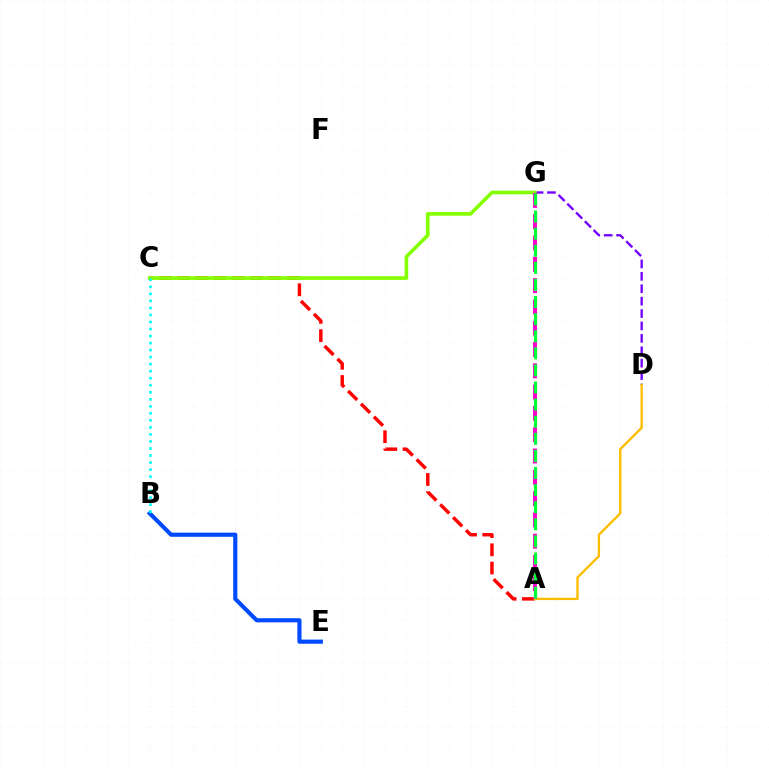{('A', 'C'): [{'color': '#ff0000', 'line_style': 'dashed', 'thickness': 2.48}], ('D', 'G'): [{'color': '#7200ff', 'line_style': 'dashed', 'thickness': 1.69}], ('B', 'E'): [{'color': '#004bff', 'line_style': 'solid', 'thickness': 2.98}], ('C', 'G'): [{'color': '#84ff00', 'line_style': 'solid', 'thickness': 2.61}], ('A', 'D'): [{'color': '#ffbd00', 'line_style': 'solid', 'thickness': 1.7}], ('B', 'C'): [{'color': '#00fff6', 'line_style': 'dotted', 'thickness': 1.91}], ('A', 'G'): [{'color': '#ff00cf', 'line_style': 'dashed', 'thickness': 2.89}, {'color': '#00ff39', 'line_style': 'dashed', 'thickness': 2.32}]}